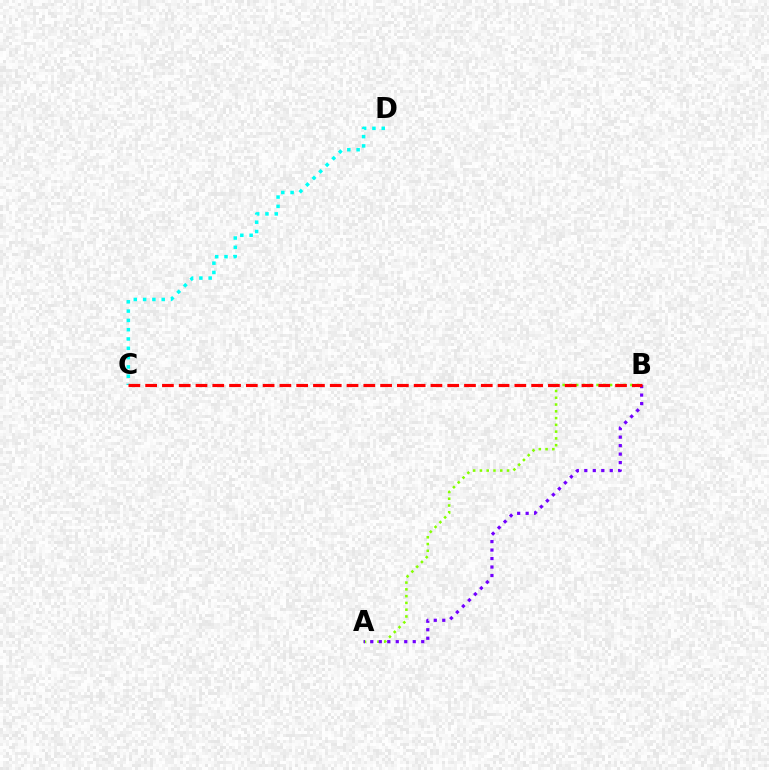{('A', 'B'): [{'color': '#84ff00', 'line_style': 'dotted', 'thickness': 1.84}, {'color': '#7200ff', 'line_style': 'dotted', 'thickness': 2.31}], ('C', 'D'): [{'color': '#00fff6', 'line_style': 'dotted', 'thickness': 2.53}], ('B', 'C'): [{'color': '#ff0000', 'line_style': 'dashed', 'thickness': 2.28}]}